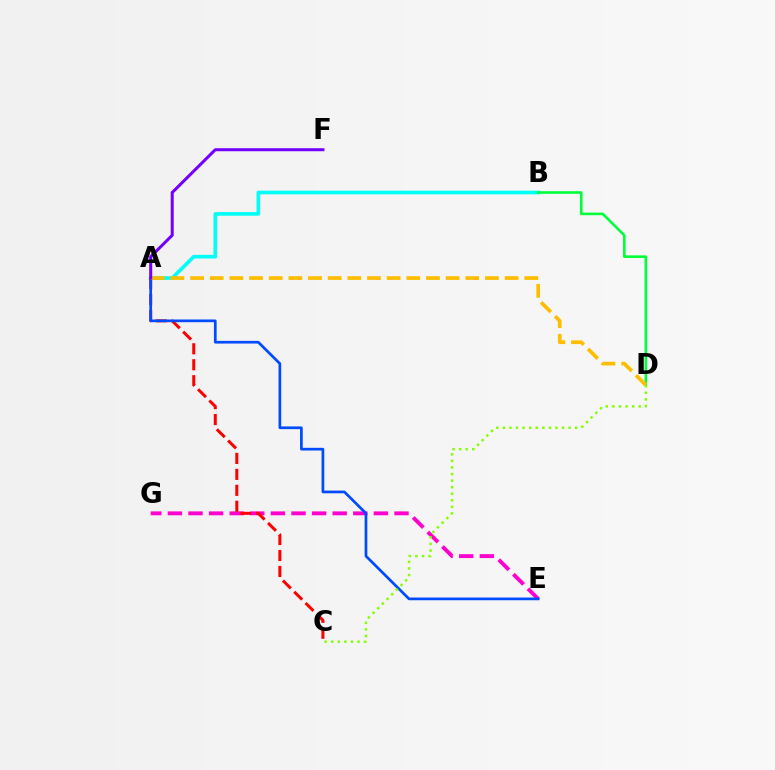{('E', 'G'): [{'color': '#ff00cf', 'line_style': 'dashed', 'thickness': 2.8}], ('A', 'B'): [{'color': '#00fff6', 'line_style': 'solid', 'thickness': 2.62}], ('A', 'C'): [{'color': '#ff0000', 'line_style': 'dashed', 'thickness': 2.17}], ('B', 'D'): [{'color': '#00ff39', 'line_style': 'solid', 'thickness': 1.88}], ('A', 'E'): [{'color': '#004bff', 'line_style': 'solid', 'thickness': 1.95}], ('C', 'D'): [{'color': '#84ff00', 'line_style': 'dotted', 'thickness': 1.79}], ('A', 'D'): [{'color': '#ffbd00', 'line_style': 'dashed', 'thickness': 2.67}], ('A', 'F'): [{'color': '#7200ff', 'line_style': 'solid', 'thickness': 2.18}]}